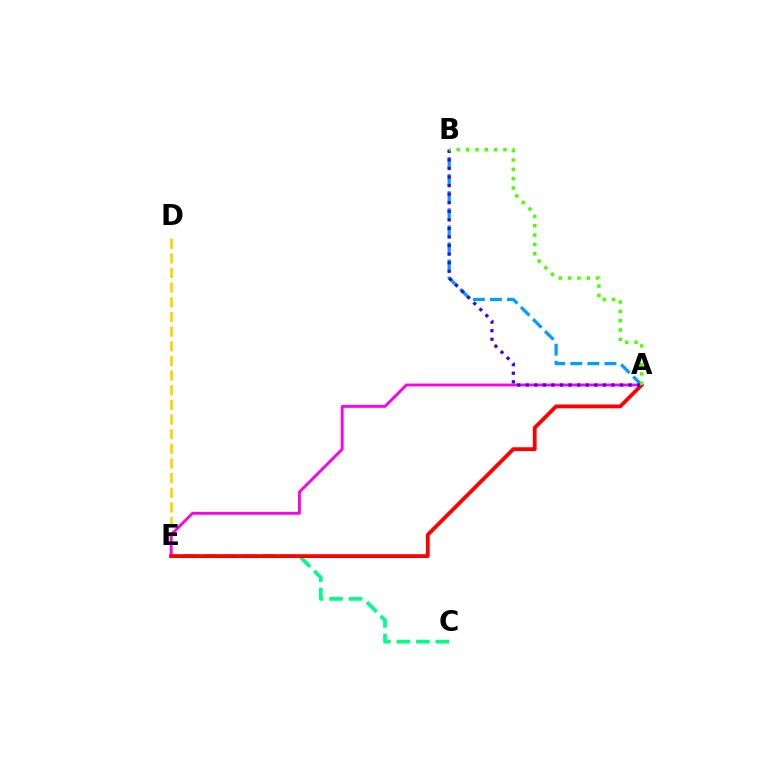{('D', 'E'): [{'color': '#ffd500', 'line_style': 'dashed', 'thickness': 1.99}], ('C', 'E'): [{'color': '#00ff86', 'line_style': 'dashed', 'thickness': 2.65}], ('A', 'E'): [{'color': '#ff00ed', 'line_style': 'solid', 'thickness': 2.06}, {'color': '#ff0000', 'line_style': 'solid', 'thickness': 2.75}], ('A', 'B'): [{'color': '#009eff', 'line_style': 'dashed', 'thickness': 2.32}, {'color': '#3700ff', 'line_style': 'dotted', 'thickness': 2.33}, {'color': '#4fff00', 'line_style': 'dotted', 'thickness': 2.53}]}